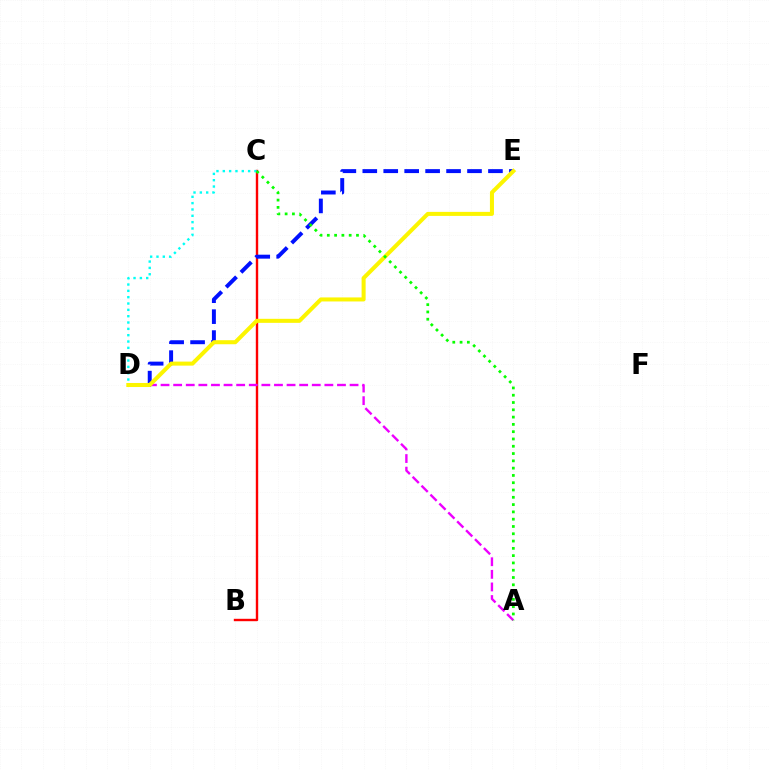{('B', 'C'): [{'color': '#ff0000', 'line_style': 'solid', 'thickness': 1.72}], ('C', 'D'): [{'color': '#00fff6', 'line_style': 'dotted', 'thickness': 1.72}], ('D', 'E'): [{'color': '#0010ff', 'line_style': 'dashed', 'thickness': 2.85}, {'color': '#fcf500', 'line_style': 'solid', 'thickness': 2.9}], ('A', 'D'): [{'color': '#ee00ff', 'line_style': 'dashed', 'thickness': 1.71}], ('A', 'C'): [{'color': '#08ff00', 'line_style': 'dotted', 'thickness': 1.98}]}